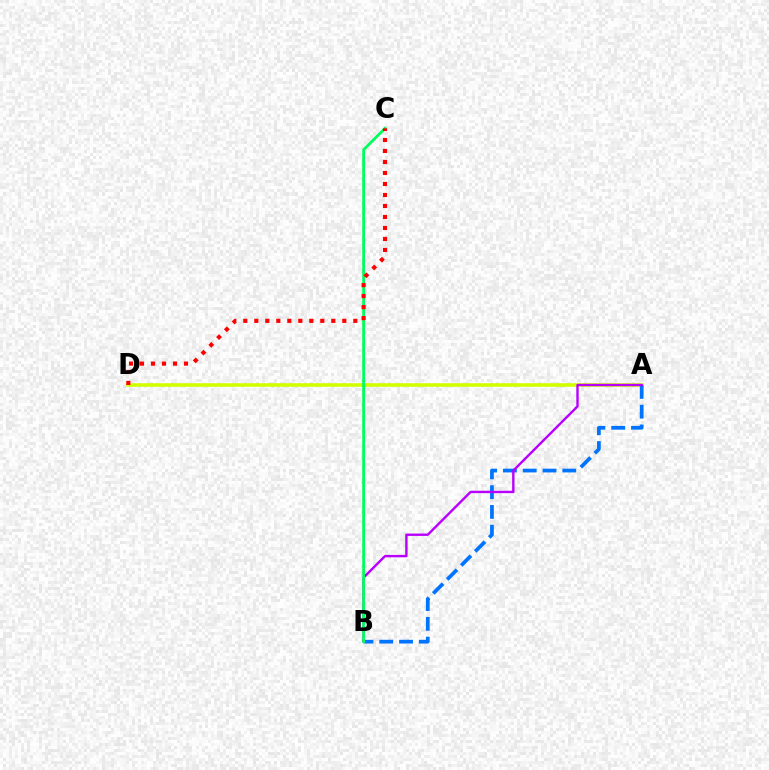{('A', 'D'): [{'color': '#d1ff00', 'line_style': 'solid', 'thickness': 2.59}], ('A', 'B'): [{'color': '#0074ff', 'line_style': 'dashed', 'thickness': 2.69}, {'color': '#b900ff', 'line_style': 'solid', 'thickness': 1.73}], ('B', 'C'): [{'color': '#00ff5c', 'line_style': 'solid', 'thickness': 2.01}], ('C', 'D'): [{'color': '#ff0000', 'line_style': 'dotted', 'thickness': 2.99}]}